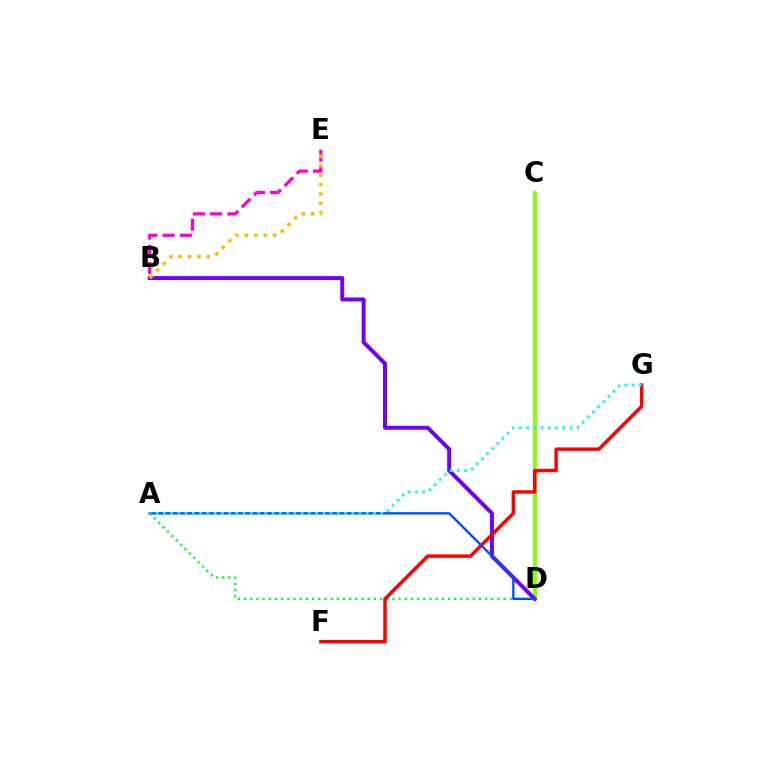{('B', 'E'): [{'color': '#ff00cf', 'line_style': 'dashed', 'thickness': 2.34}, {'color': '#ffbd00', 'line_style': 'dotted', 'thickness': 2.55}], ('A', 'D'): [{'color': '#00ff39', 'line_style': 'dotted', 'thickness': 1.68}, {'color': '#004bff', 'line_style': 'solid', 'thickness': 1.66}], ('C', 'D'): [{'color': '#84ff00', 'line_style': 'solid', 'thickness': 2.77}], ('B', 'D'): [{'color': '#7200ff', 'line_style': 'solid', 'thickness': 2.85}], ('F', 'G'): [{'color': '#ff0000', 'line_style': 'solid', 'thickness': 2.48}], ('A', 'G'): [{'color': '#00fff6', 'line_style': 'dotted', 'thickness': 1.97}]}